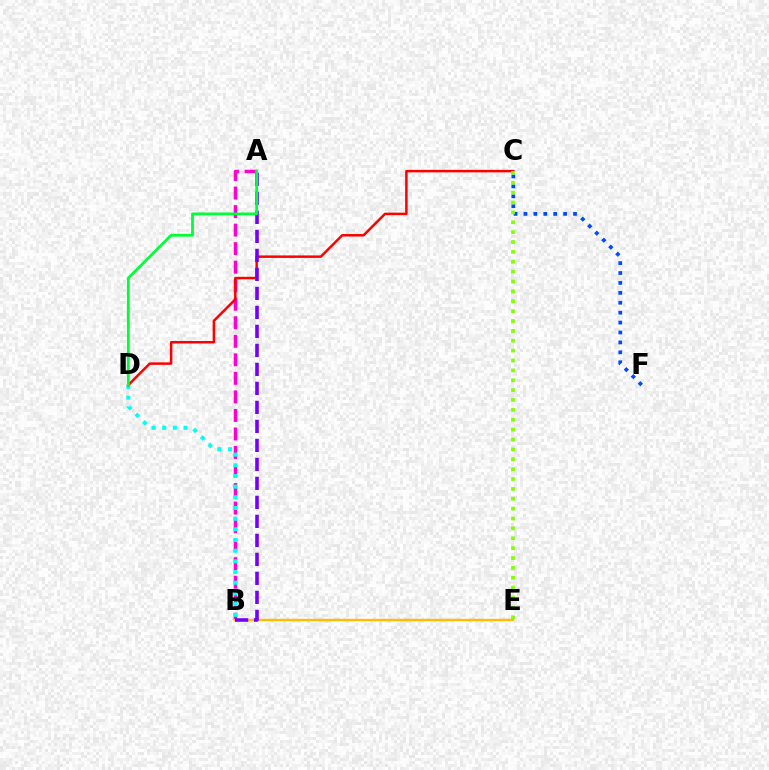{('A', 'B'): [{'color': '#ff00cf', 'line_style': 'dashed', 'thickness': 2.52}, {'color': '#7200ff', 'line_style': 'dashed', 'thickness': 2.58}], ('B', 'D'): [{'color': '#00fff6', 'line_style': 'dotted', 'thickness': 2.9}], ('B', 'E'): [{'color': '#ffbd00', 'line_style': 'solid', 'thickness': 1.7}], ('C', 'F'): [{'color': '#004bff', 'line_style': 'dotted', 'thickness': 2.69}], ('C', 'D'): [{'color': '#ff0000', 'line_style': 'solid', 'thickness': 1.8}], ('C', 'E'): [{'color': '#84ff00', 'line_style': 'dotted', 'thickness': 2.68}], ('A', 'D'): [{'color': '#00ff39', 'line_style': 'solid', 'thickness': 2.0}]}